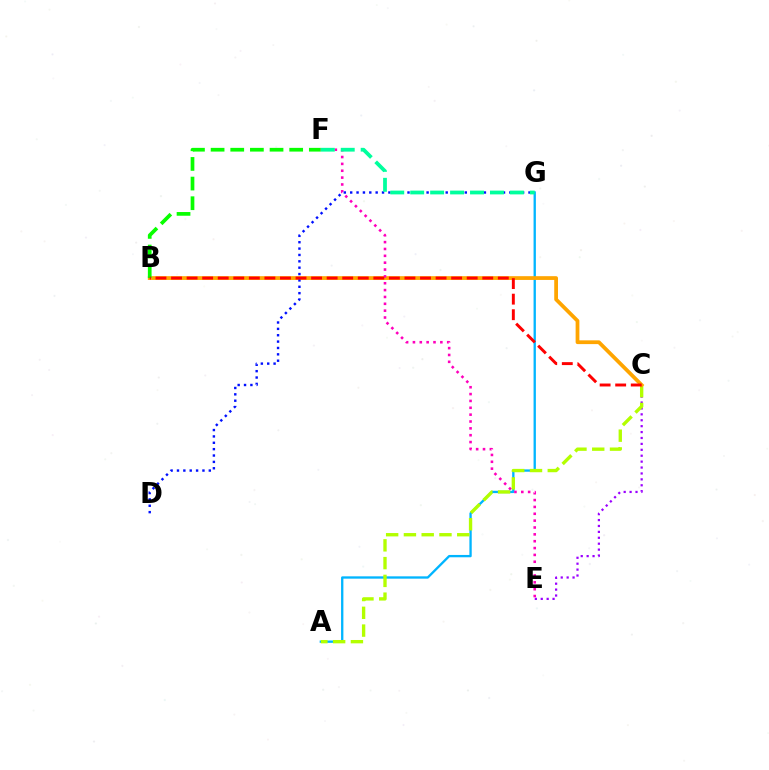{('C', 'E'): [{'color': '#9b00ff', 'line_style': 'dotted', 'thickness': 1.61}], ('A', 'G'): [{'color': '#00b5ff', 'line_style': 'solid', 'thickness': 1.67}], ('A', 'C'): [{'color': '#b3ff00', 'line_style': 'dashed', 'thickness': 2.41}], ('B', 'C'): [{'color': '#ffa500', 'line_style': 'solid', 'thickness': 2.71}, {'color': '#ff0000', 'line_style': 'dashed', 'thickness': 2.11}], ('B', 'F'): [{'color': '#08ff00', 'line_style': 'dashed', 'thickness': 2.67}], ('E', 'F'): [{'color': '#ff00bd', 'line_style': 'dotted', 'thickness': 1.86}], ('D', 'G'): [{'color': '#0010ff', 'line_style': 'dotted', 'thickness': 1.73}], ('F', 'G'): [{'color': '#00ff9d', 'line_style': 'dashed', 'thickness': 2.71}]}